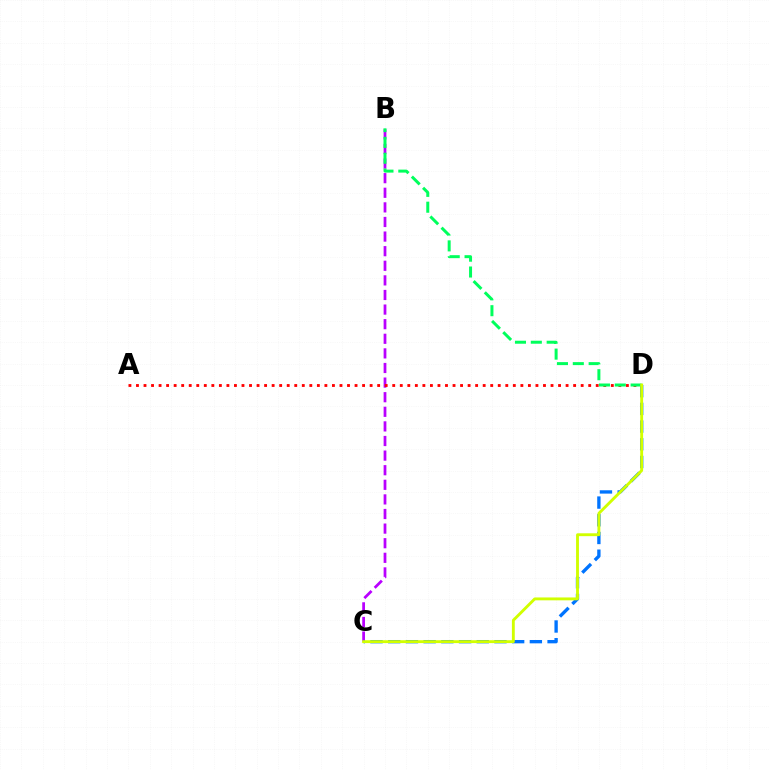{('B', 'C'): [{'color': '#b900ff', 'line_style': 'dashed', 'thickness': 1.98}], ('C', 'D'): [{'color': '#0074ff', 'line_style': 'dashed', 'thickness': 2.41}, {'color': '#d1ff00', 'line_style': 'solid', 'thickness': 2.07}], ('A', 'D'): [{'color': '#ff0000', 'line_style': 'dotted', 'thickness': 2.05}], ('B', 'D'): [{'color': '#00ff5c', 'line_style': 'dashed', 'thickness': 2.15}]}